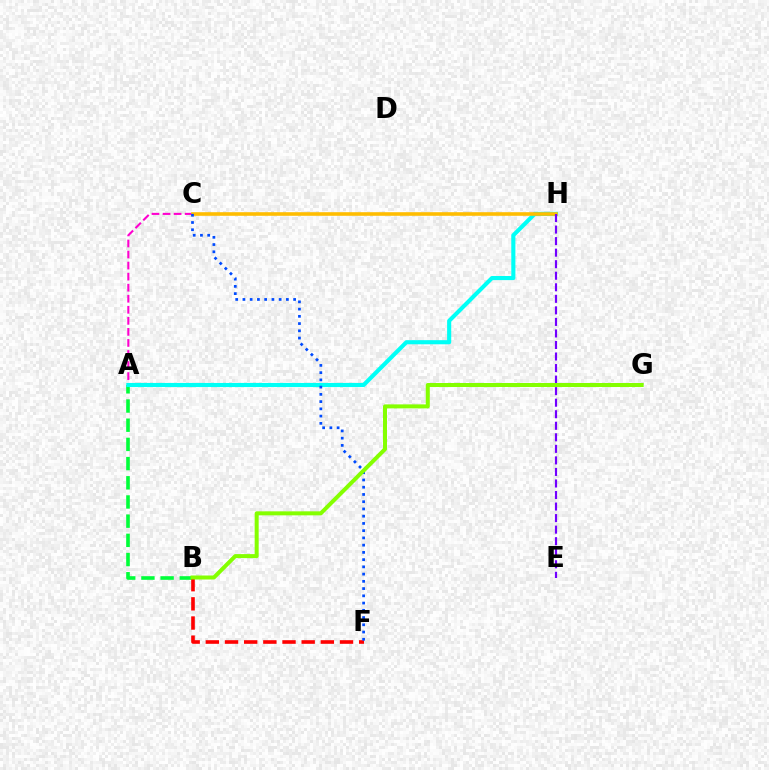{('A', 'B'): [{'color': '#00ff39', 'line_style': 'dashed', 'thickness': 2.61}], ('A', 'C'): [{'color': '#ff00cf', 'line_style': 'dashed', 'thickness': 1.5}], ('B', 'F'): [{'color': '#ff0000', 'line_style': 'dashed', 'thickness': 2.6}], ('A', 'H'): [{'color': '#00fff6', 'line_style': 'solid', 'thickness': 2.96}], ('C', 'H'): [{'color': '#ffbd00', 'line_style': 'solid', 'thickness': 2.59}], ('E', 'H'): [{'color': '#7200ff', 'line_style': 'dashed', 'thickness': 1.57}], ('C', 'F'): [{'color': '#004bff', 'line_style': 'dotted', 'thickness': 1.97}], ('B', 'G'): [{'color': '#84ff00', 'line_style': 'solid', 'thickness': 2.88}]}